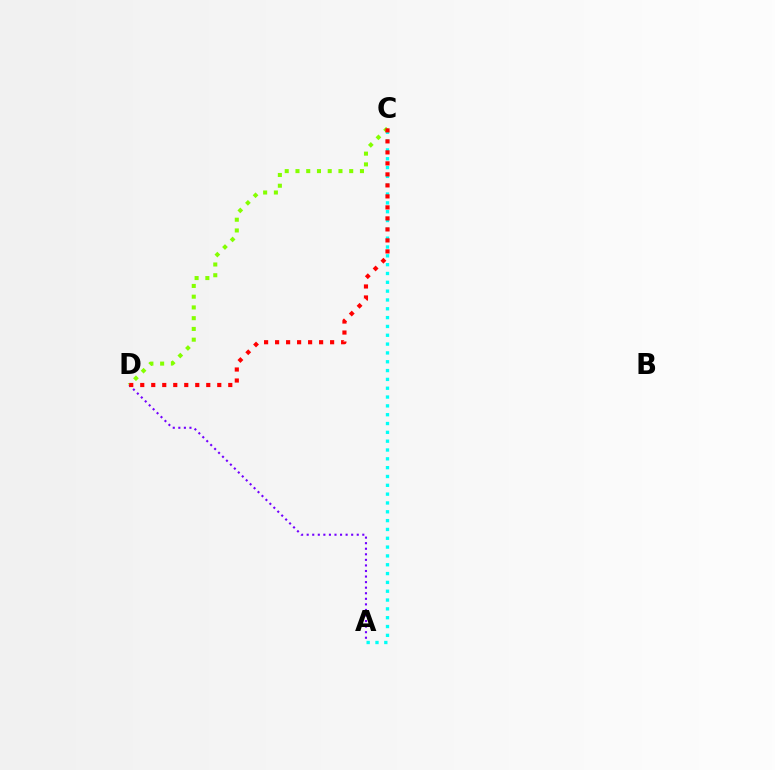{('A', 'C'): [{'color': '#00fff6', 'line_style': 'dotted', 'thickness': 2.4}], ('A', 'D'): [{'color': '#7200ff', 'line_style': 'dotted', 'thickness': 1.51}], ('C', 'D'): [{'color': '#84ff00', 'line_style': 'dotted', 'thickness': 2.92}, {'color': '#ff0000', 'line_style': 'dotted', 'thickness': 2.99}]}